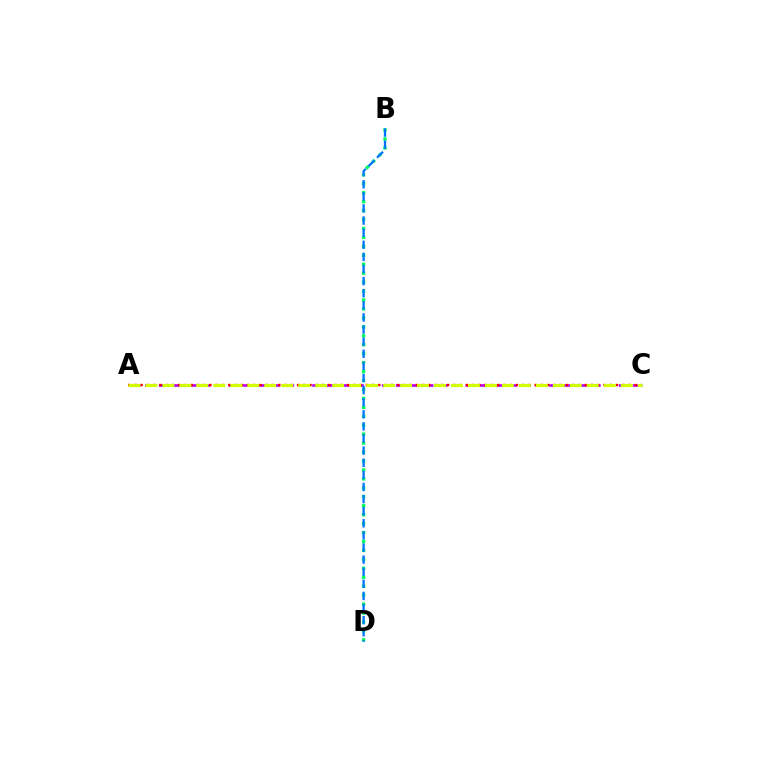{('A', 'C'): [{'color': '#b900ff', 'line_style': 'dashed', 'thickness': 1.89}, {'color': '#ff0000', 'line_style': 'dotted', 'thickness': 1.7}, {'color': '#d1ff00', 'line_style': 'dashed', 'thickness': 2.31}], ('B', 'D'): [{'color': '#00ff5c', 'line_style': 'dotted', 'thickness': 2.43}, {'color': '#0074ff', 'line_style': 'dashed', 'thickness': 1.64}]}